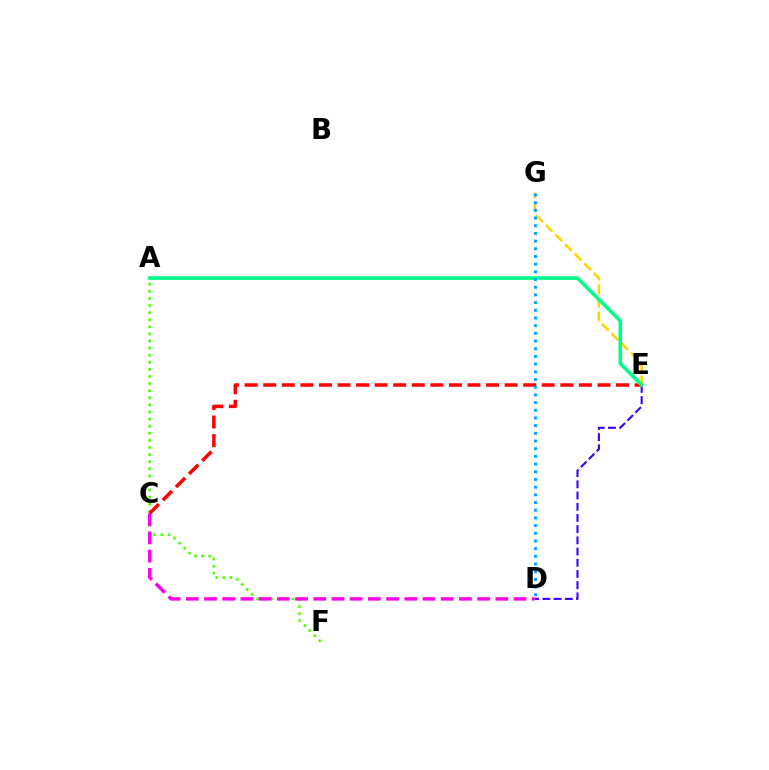{('D', 'E'): [{'color': '#3700ff', 'line_style': 'dashed', 'thickness': 1.52}], ('A', 'F'): [{'color': '#4fff00', 'line_style': 'dotted', 'thickness': 1.93}], ('E', 'G'): [{'color': '#ffd500', 'line_style': 'dashed', 'thickness': 1.85}], ('C', 'E'): [{'color': '#ff0000', 'line_style': 'dashed', 'thickness': 2.52}], ('A', 'E'): [{'color': '#00ff86', 'line_style': 'solid', 'thickness': 2.6}], ('D', 'G'): [{'color': '#009eff', 'line_style': 'dotted', 'thickness': 2.09}], ('C', 'D'): [{'color': '#ff00ed', 'line_style': 'dashed', 'thickness': 2.47}]}